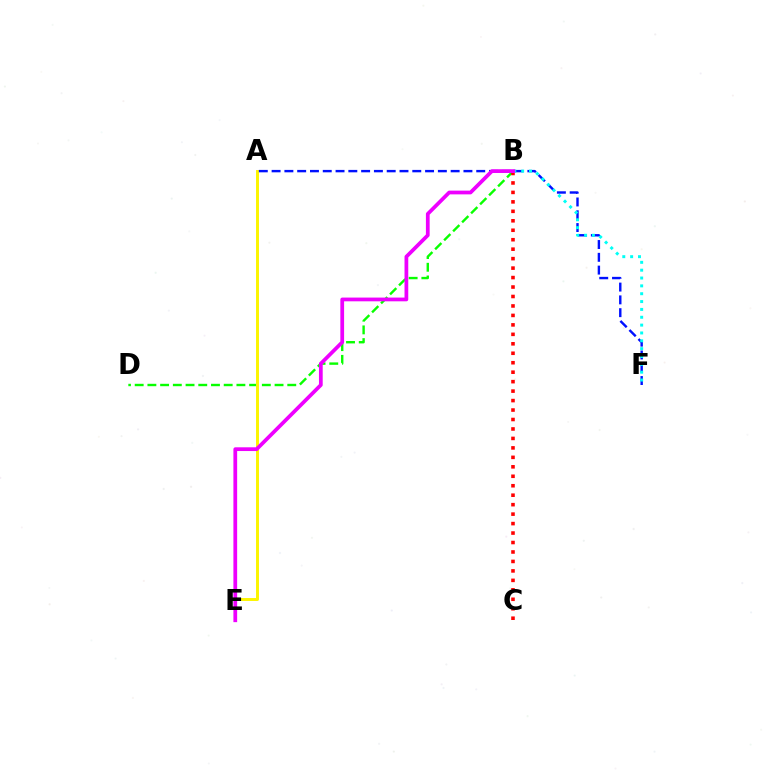{('B', 'D'): [{'color': '#08ff00', 'line_style': 'dashed', 'thickness': 1.73}], ('A', 'E'): [{'color': '#fcf500', 'line_style': 'solid', 'thickness': 2.12}], ('B', 'C'): [{'color': '#ff0000', 'line_style': 'dotted', 'thickness': 2.57}], ('A', 'F'): [{'color': '#0010ff', 'line_style': 'dashed', 'thickness': 1.74}], ('B', 'F'): [{'color': '#00fff6', 'line_style': 'dotted', 'thickness': 2.13}], ('B', 'E'): [{'color': '#ee00ff', 'line_style': 'solid', 'thickness': 2.7}]}